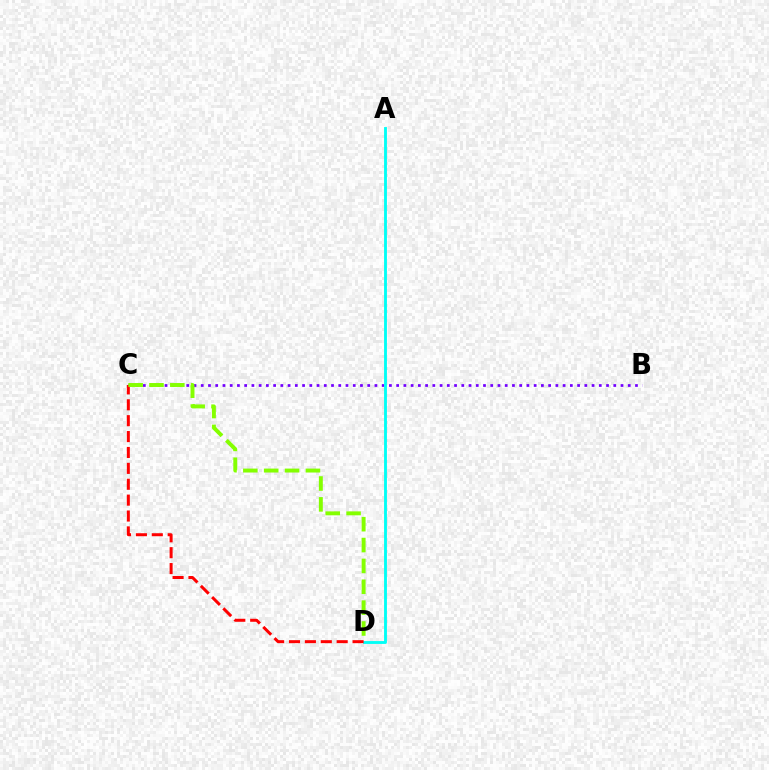{('B', 'C'): [{'color': '#7200ff', 'line_style': 'dotted', 'thickness': 1.97}], ('A', 'D'): [{'color': '#00fff6', 'line_style': 'solid', 'thickness': 2.06}], ('C', 'D'): [{'color': '#ff0000', 'line_style': 'dashed', 'thickness': 2.16}, {'color': '#84ff00', 'line_style': 'dashed', 'thickness': 2.83}]}